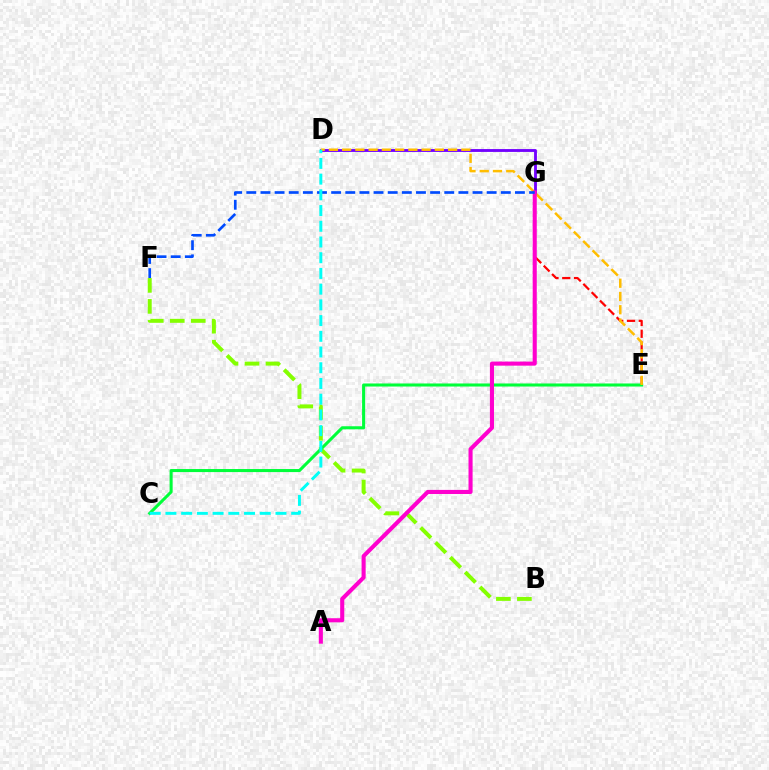{('B', 'F'): [{'color': '#84ff00', 'line_style': 'dashed', 'thickness': 2.85}], ('E', 'G'): [{'color': '#ff0000', 'line_style': 'dashed', 'thickness': 1.6}], ('C', 'E'): [{'color': '#00ff39', 'line_style': 'solid', 'thickness': 2.2}], ('D', 'G'): [{'color': '#7200ff', 'line_style': 'solid', 'thickness': 2.05}], ('D', 'E'): [{'color': '#ffbd00', 'line_style': 'dashed', 'thickness': 1.8}], ('A', 'G'): [{'color': '#ff00cf', 'line_style': 'solid', 'thickness': 2.94}], ('F', 'G'): [{'color': '#004bff', 'line_style': 'dashed', 'thickness': 1.92}], ('C', 'D'): [{'color': '#00fff6', 'line_style': 'dashed', 'thickness': 2.14}]}